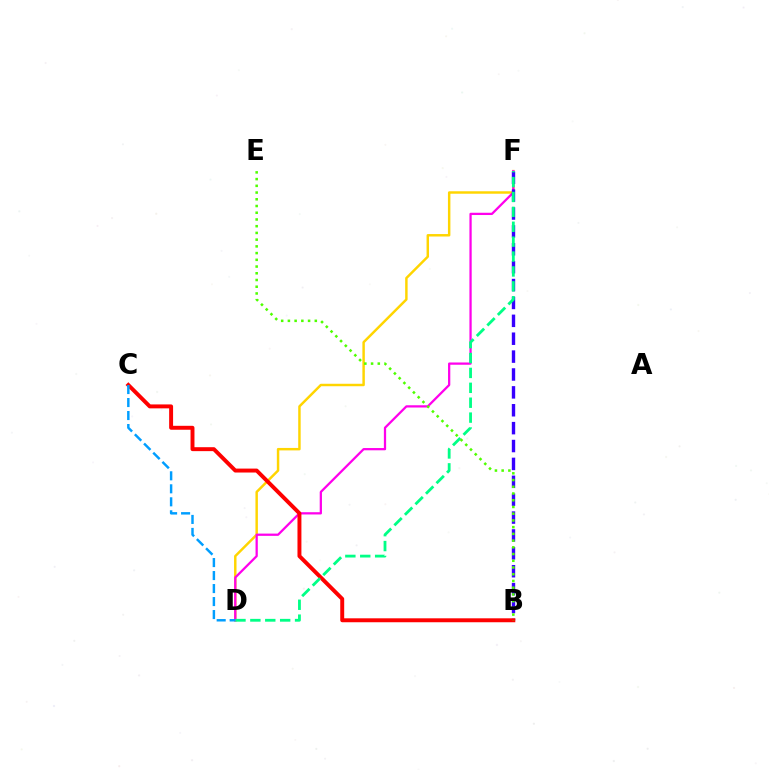{('D', 'F'): [{'color': '#ffd500', 'line_style': 'solid', 'thickness': 1.77}, {'color': '#ff00ed', 'line_style': 'solid', 'thickness': 1.63}, {'color': '#00ff86', 'line_style': 'dashed', 'thickness': 2.02}], ('B', 'F'): [{'color': '#3700ff', 'line_style': 'dashed', 'thickness': 2.43}], ('B', 'C'): [{'color': '#ff0000', 'line_style': 'solid', 'thickness': 2.84}], ('B', 'E'): [{'color': '#4fff00', 'line_style': 'dotted', 'thickness': 1.83}], ('C', 'D'): [{'color': '#009eff', 'line_style': 'dashed', 'thickness': 1.77}]}